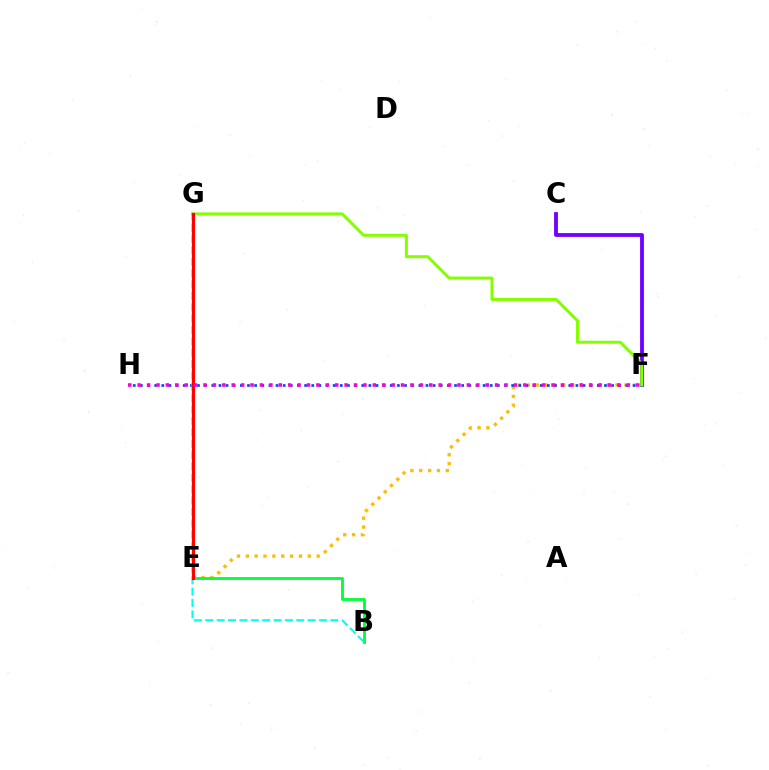{('C', 'F'): [{'color': '#7200ff', 'line_style': 'solid', 'thickness': 2.75}], ('E', 'F'): [{'color': '#ffbd00', 'line_style': 'dotted', 'thickness': 2.41}], ('F', 'H'): [{'color': '#004bff', 'line_style': 'dotted', 'thickness': 1.94}, {'color': '#ff00cf', 'line_style': 'dotted', 'thickness': 2.56}], ('B', 'G'): [{'color': '#00fff6', 'line_style': 'dashed', 'thickness': 1.54}], ('F', 'G'): [{'color': '#84ff00', 'line_style': 'solid', 'thickness': 2.14}], ('B', 'E'): [{'color': '#00ff39', 'line_style': 'solid', 'thickness': 2.04}], ('E', 'G'): [{'color': '#ff0000', 'line_style': 'solid', 'thickness': 2.3}]}